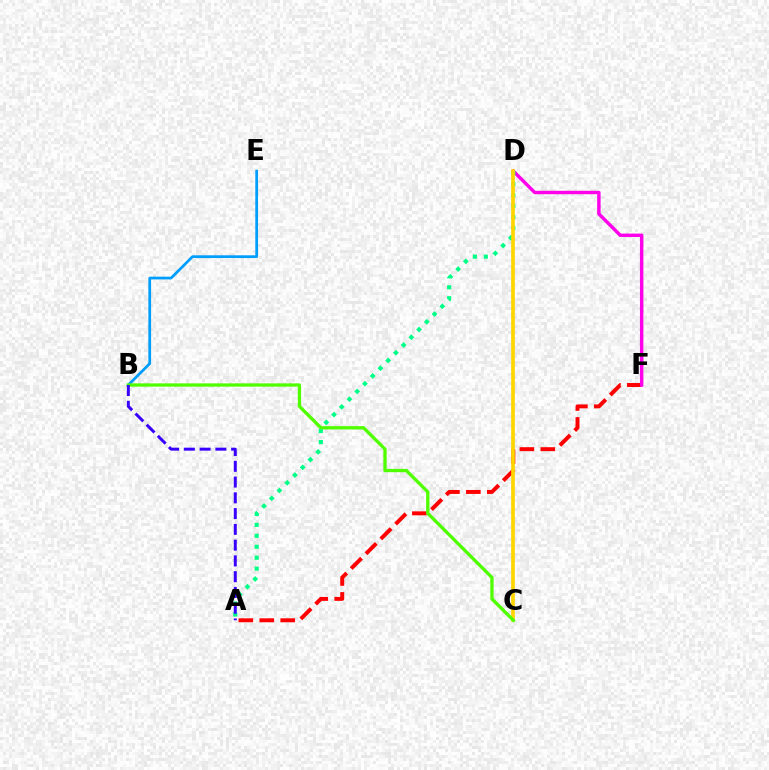{('A', 'F'): [{'color': '#ff0000', 'line_style': 'dashed', 'thickness': 2.84}], ('D', 'F'): [{'color': '#ff00ed', 'line_style': 'solid', 'thickness': 2.46}], ('B', 'E'): [{'color': '#009eff', 'line_style': 'solid', 'thickness': 1.98}], ('A', 'D'): [{'color': '#00ff86', 'line_style': 'dotted', 'thickness': 2.97}], ('C', 'D'): [{'color': '#ffd500', 'line_style': 'solid', 'thickness': 2.64}], ('B', 'C'): [{'color': '#4fff00', 'line_style': 'solid', 'thickness': 2.37}], ('A', 'B'): [{'color': '#3700ff', 'line_style': 'dashed', 'thickness': 2.14}]}